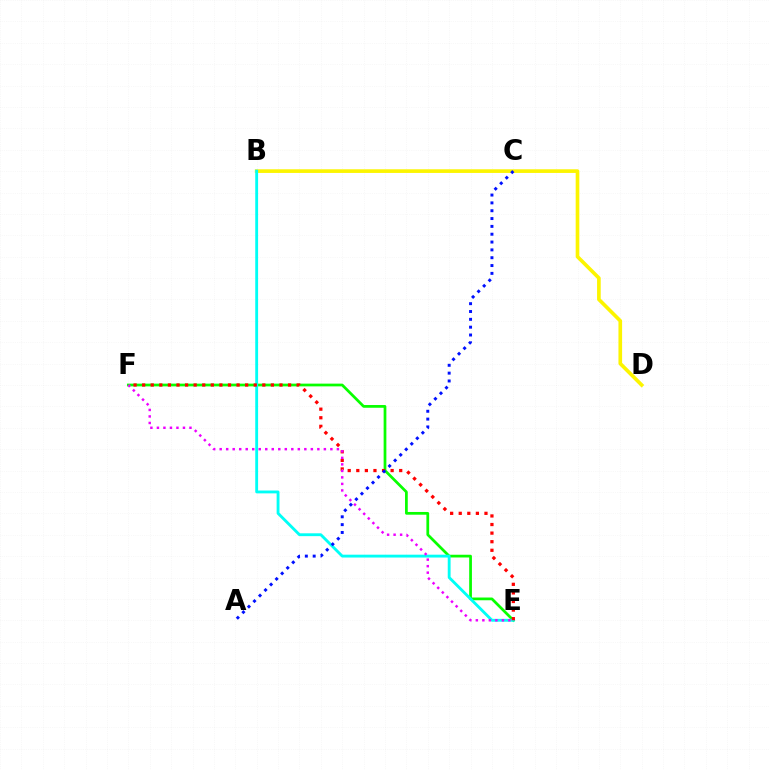{('B', 'D'): [{'color': '#fcf500', 'line_style': 'solid', 'thickness': 2.63}], ('E', 'F'): [{'color': '#08ff00', 'line_style': 'solid', 'thickness': 1.97}, {'color': '#ff0000', 'line_style': 'dotted', 'thickness': 2.33}, {'color': '#ee00ff', 'line_style': 'dotted', 'thickness': 1.77}], ('B', 'E'): [{'color': '#00fff6', 'line_style': 'solid', 'thickness': 2.05}], ('A', 'C'): [{'color': '#0010ff', 'line_style': 'dotted', 'thickness': 2.13}]}